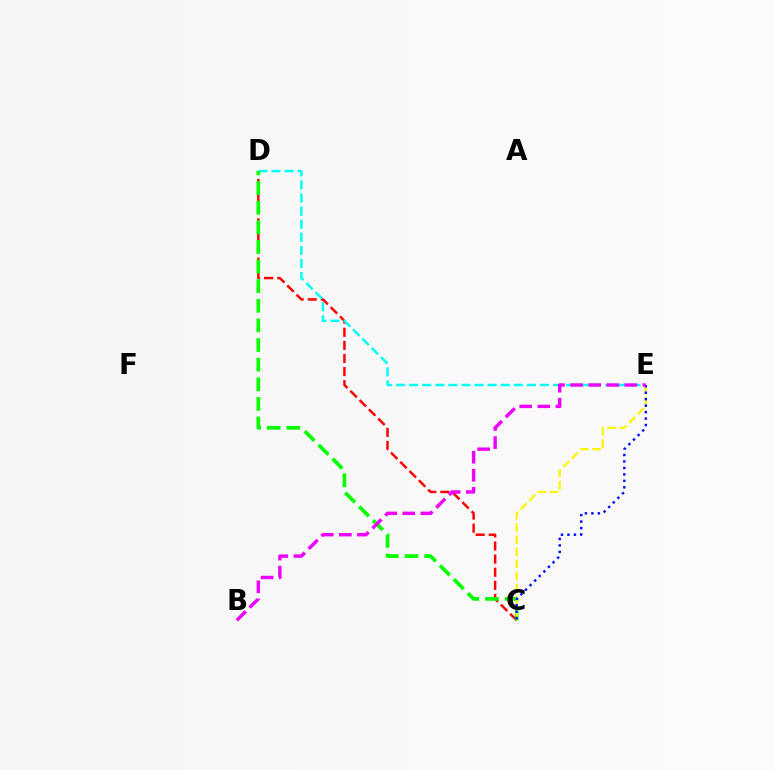{('C', 'D'): [{'color': '#ff0000', 'line_style': 'dashed', 'thickness': 1.78}, {'color': '#08ff00', 'line_style': 'dashed', 'thickness': 2.67}], ('D', 'E'): [{'color': '#00fff6', 'line_style': 'dashed', 'thickness': 1.78}], ('C', 'E'): [{'color': '#fcf500', 'line_style': 'dashed', 'thickness': 1.64}, {'color': '#0010ff', 'line_style': 'dotted', 'thickness': 1.76}], ('B', 'E'): [{'color': '#ee00ff', 'line_style': 'dashed', 'thickness': 2.45}]}